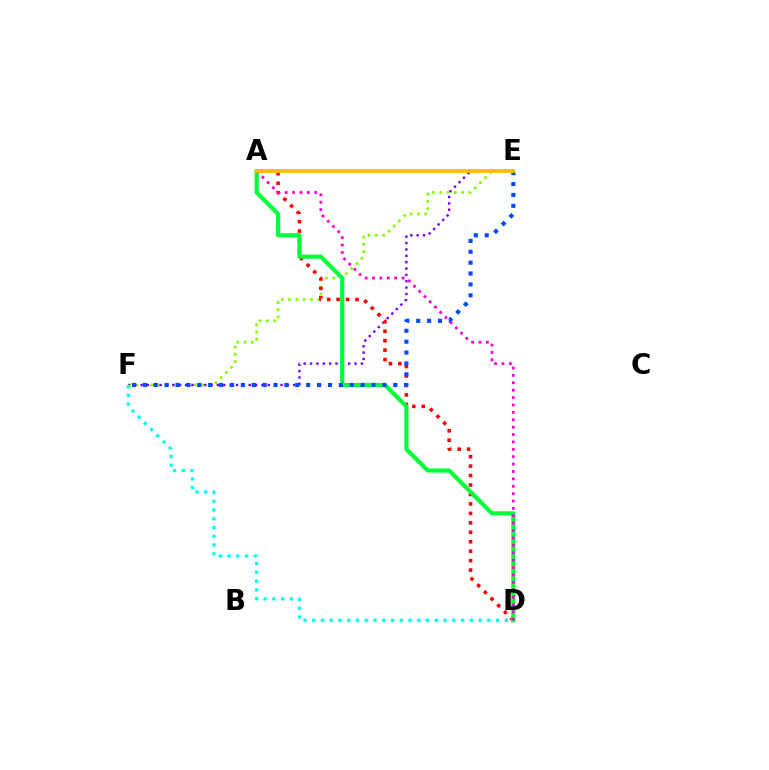{('E', 'F'): [{'color': '#84ff00', 'line_style': 'dotted', 'thickness': 1.98}, {'color': '#7200ff', 'line_style': 'dotted', 'thickness': 1.73}, {'color': '#004bff', 'line_style': 'dotted', 'thickness': 2.96}], ('A', 'D'): [{'color': '#ff0000', 'line_style': 'dotted', 'thickness': 2.57}, {'color': '#00ff39', 'line_style': 'solid', 'thickness': 3.0}, {'color': '#ff00cf', 'line_style': 'dotted', 'thickness': 2.01}], ('A', 'E'): [{'color': '#ffbd00', 'line_style': 'solid', 'thickness': 2.74}], ('D', 'F'): [{'color': '#00fff6', 'line_style': 'dotted', 'thickness': 2.38}]}